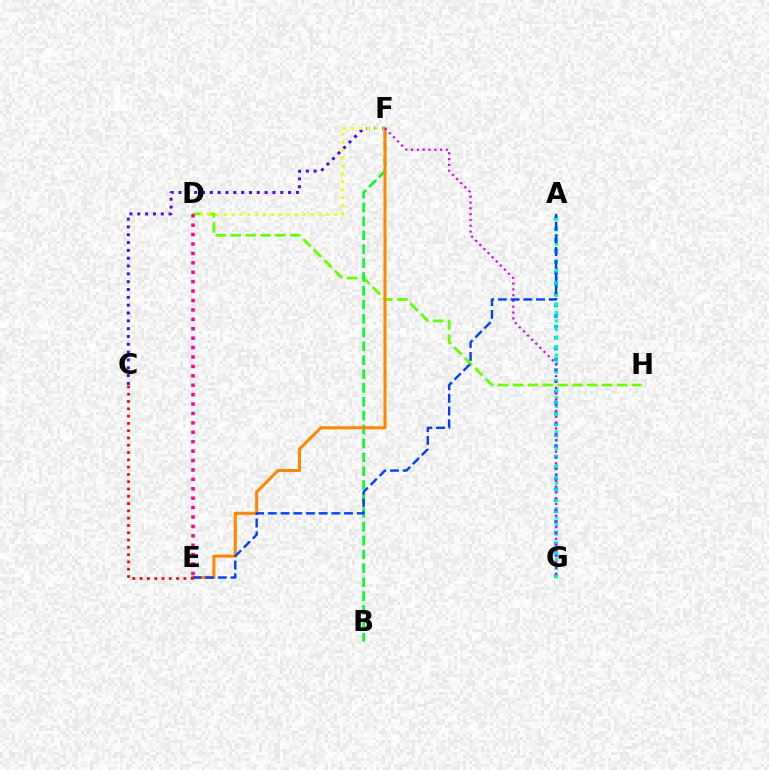{('A', 'G'): [{'color': '#00c7ff', 'line_style': 'dotted', 'thickness': 2.94}, {'color': '#00ffaf', 'line_style': 'dotted', 'thickness': 2.32}], ('D', 'H'): [{'color': '#66ff00', 'line_style': 'dashed', 'thickness': 2.02}], ('B', 'F'): [{'color': '#00ff27', 'line_style': 'dashed', 'thickness': 1.88}], ('C', 'F'): [{'color': '#4f00ff', 'line_style': 'dotted', 'thickness': 2.13}], ('D', 'F'): [{'color': '#eeff00', 'line_style': 'dotted', 'thickness': 2.15}], ('D', 'E'): [{'color': '#ff00a0', 'line_style': 'dotted', 'thickness': 2.56}], ('E', 'F'): [{'color': '#ff8800', 'line_style': 'solid', 'thickness': 2.21}], ('F', 'G'): [{'color': '#d600ff', 'line_style': 'dotted', 'thickness': 1.58}], ('A', 'E'): [{'color': '#003fff', 'line_style': 'dashed', 'thickness': 1.73}], ('C', 'E'): [{'color': '#ff0000', 'line_style': 'dotted', 'thickness': 1.98}]}